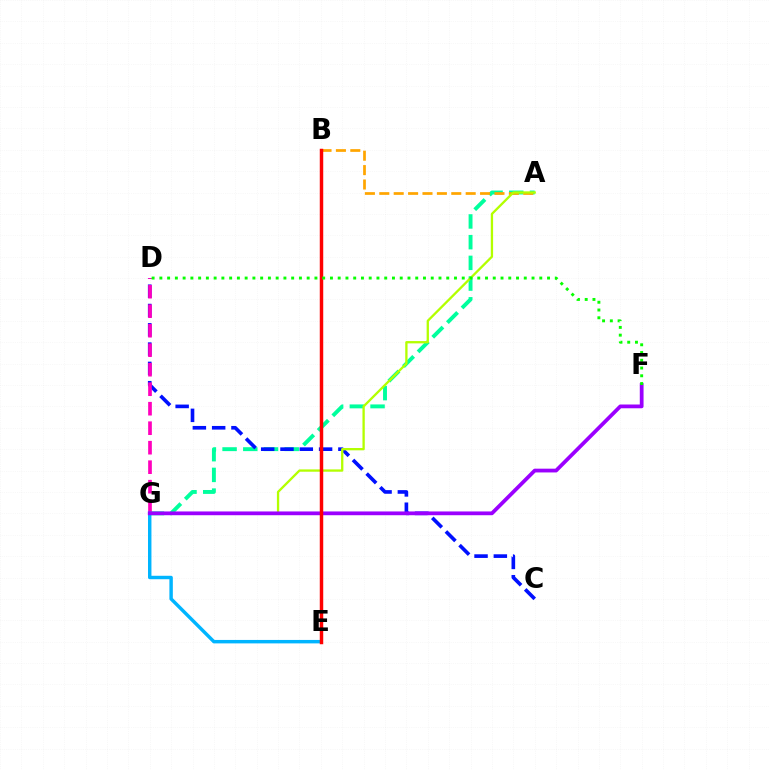{('A', 'G'): [{'color': '#00ff9d', 'line_style': 'dashed', 'thickness': 2.81}, {'color': '#b3ff00', 'line_style': 'solid', 'thickness': 1.66}], ('A', 'B'): [{'color': '#ffa500', 'line_style': 'dashed', 'thickness': 1.96}], ('C', 'D'): [{'color': '#0010ff', 'line_style': 'dashed', 'thickness': 2.62}], ('D', 'G'): [{'color': '#ff00bd', 'line_style': 'dashed', 'thickness': 2.65}], ('E', 'G'): [{'color': '#00b5ff', 'line_style': 'solid', 'thickness': 2.48}], ('F', 'G'): [{'color': '#9b00ff', 'line_style': 'solid', 'thickness': 2.71}], ('B', 'E'): [{'color': '#ff0000', 'line_style': 'solid', 'thickness': 2.49}], ('D', 'F'): [{'color': '#08ff00', 'line_style': 'dotted', 'thickness': 2.11}]}